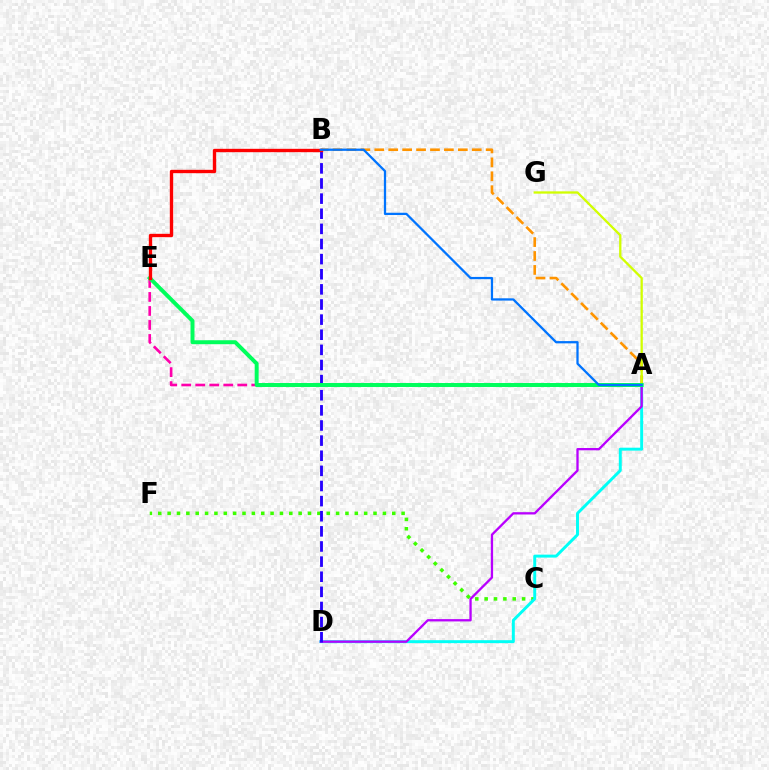{('C', 'F'): [{'color': '#3dff00', 'line_style': 'dotted', 'thickness': 2.54}], ('A', 'E'): [{'color': '#ff00ac', 'line_style': 'dashed', 'thickness': 1.9}, {'color': '#00ff5c', 'line_style': 'solid', 'thickness': 2.85}], ('A', 'D'): [{'color': '#00fff6', 'line_style': 'solid', 'thickness': 2.12}, {'color': '#b900ff', 'line_style': 'solid', 'thickness': 1.66}], ('B', 'D'): [{'color': '#2500ff', 'line_style': 'dashed', 'thickness': 2.05}], ('A', 'B'): [{'color': '#ff9400', 'line_style': 'dashed', 'thickness': 1.89}, {'color': '#0074ff', 'line_style': 'solid', 'thickness': 1.63}], ('A', 'G'): [{'color': '#d1ff00', 'line_style': 'solid', 'thickness': 1.65}], ('B', 'E'): [{'color': '#ff0000', 'line_style': 'solid', 'thickness': 2.42}]}